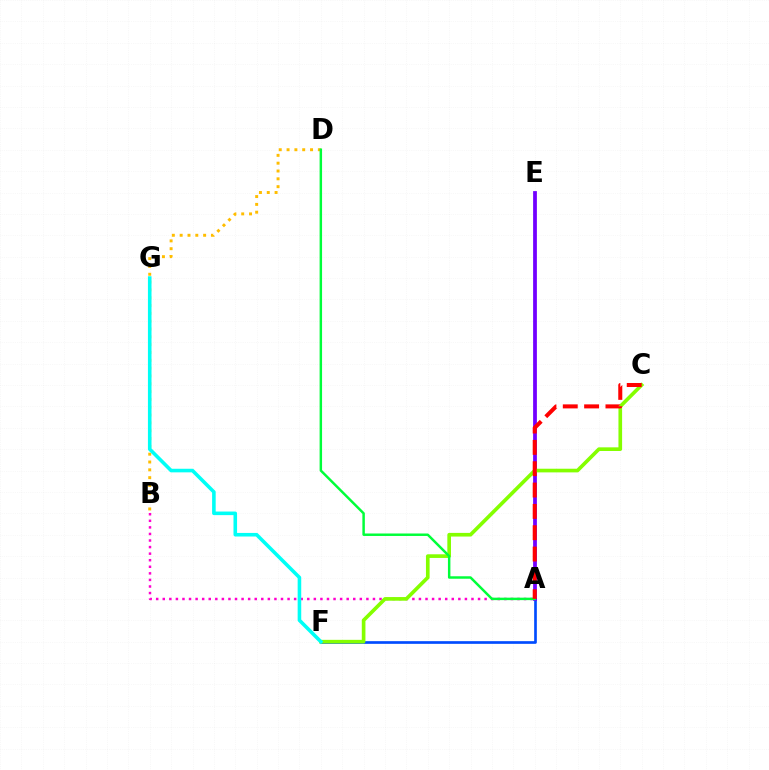{('B', 'D'): [{'color': '#ffbd00', 'line_style': 'dotted', 'thickness': 2.13}], ('A', 'F'): [{'color': '#004bff', 'line_style': 'solid', 'thickness': 1.92}], ('A', 'B'): [{'color': '#ff00cf', 'line_style': 'dotted', 'thickness': 1.78}], ('A', 'E'): [{'color': '#7200ff', 'line_style': 'solid', 'thickness': 2.71}], ('C', 'F'): [{'color': '#84ff00', 'line_style': 'solid', 'thickness': 2.63}], ('A', 'D'): [{'color': '#00ff39', 'line_style': 'solid', 'thickness': 1.78}], ('F', 'G'): [{'color': '#00fff6', 'line_style': 'solid', 'thickness': 2.58}], ('A', 'C'): [{'color': '#ff0000', 'line_style': 'dashed', 'thickness': 2.9}]}